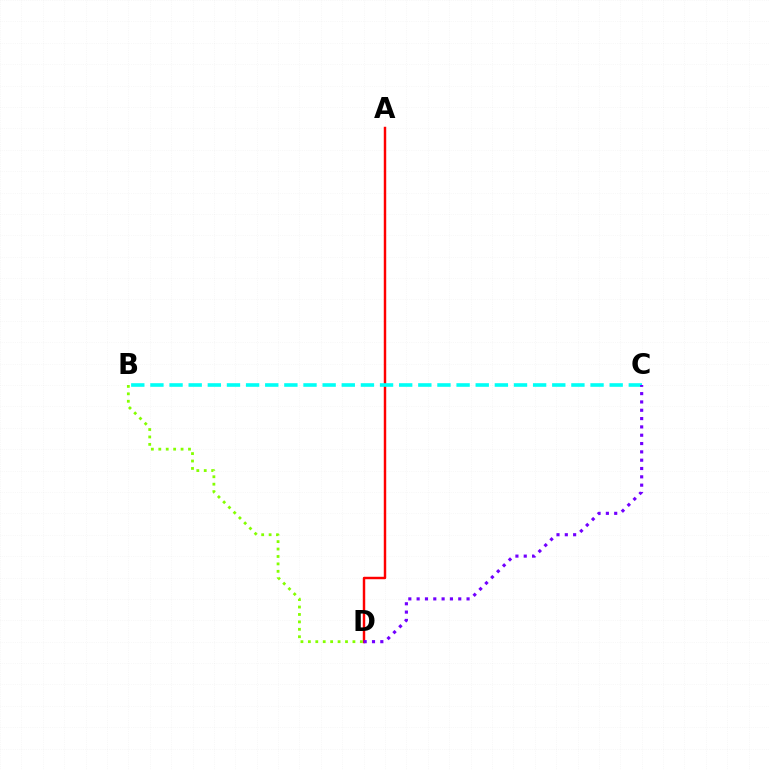{('A', 'D'): [{'color': '#ff0000', 'line_style': 'solid', 'thickness': 1.76}], ('B', 'D'): [{'color': '#84ff00', 'line_style': 'dotted', 'thickness': 2.02}], ('B', 'C'): [{'color': '#00fff6', 'line_style': 'dashed', 'thickness': 2.6}], ('C', 'D'): [{'color': '#7200ff', 'line_style': 'dotted', 'thickness': 2.26}]}